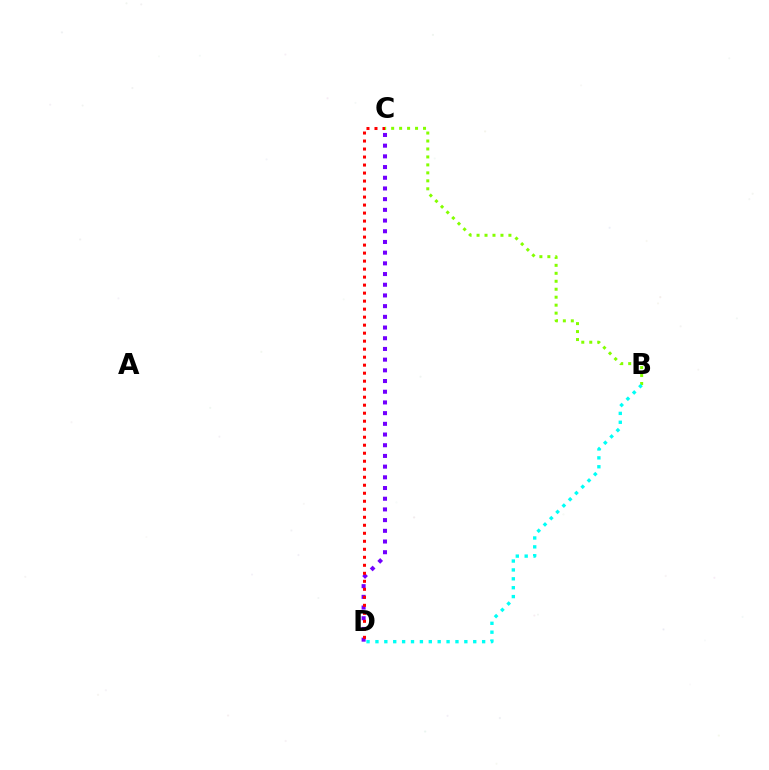{('C', 'D'): [{'color': '#7200ff', 'line_style': 'dotted', 'thickness': 2.91}, {'color': '#ff0000', 'line_style': 'dotted', 'thickness': 2.17}], ('B', 'C'): [{'color': '#84ff00', 'line_style': 'dotted', 'thickness': 2.16}], ('B', 'D'): [{'color': '#00fff6', 'line_style': 'dotted', 'thickness': 2.42}]}